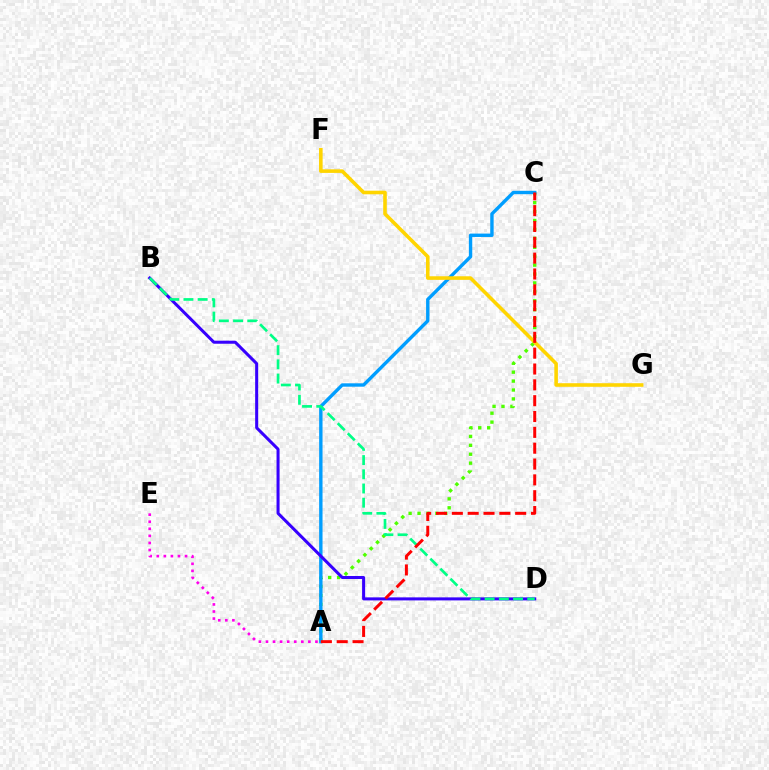{('A', 'C'): [{'color': '#4fff00', 'line_style': 'dotted', 'thickness': 2.42}, {'color': '#009eff', 'line_style': 'solid', 'thickness': 2.43}, {'color': '#ff0000', 'line_style': 'dashed', 'thickness': 2.15}], ('B', 'D'): [{'color': '#3700ff', 'line_style': 'solid', 'thickness': 2.18}, {'color': '#00ff86', 'line_style': 'dashed', 'thickness': 1.93}], ('A', 'E'): [{'color': '#ff00ed', 'line_style': 'dotted', 'thickness': 1.92}], ('F', 'G'): [{'color': '#ffd500', 'line_style': 'solid', 'thickness': 2.58}]}